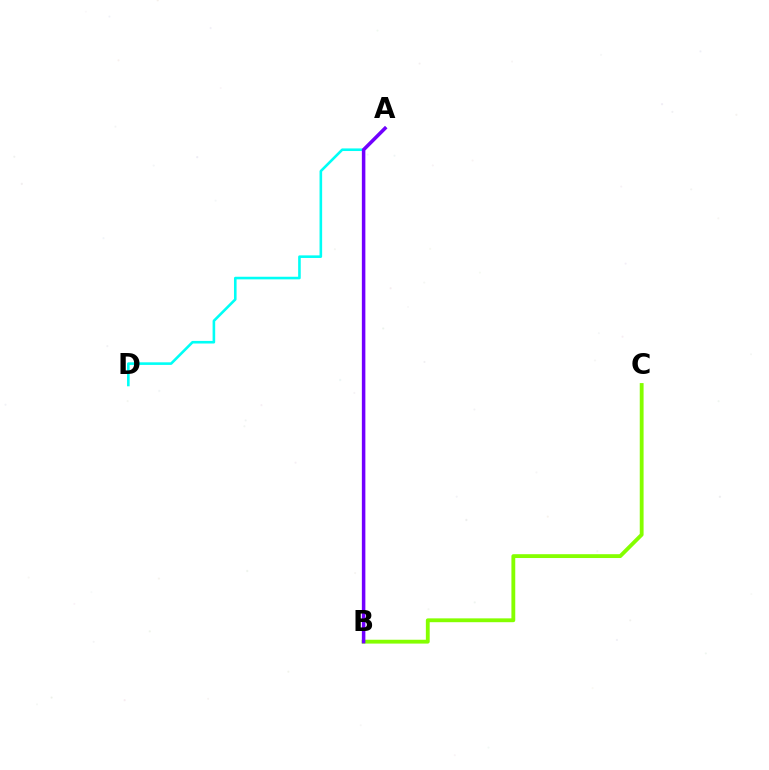{('A', 'B'): [{'color': '#ff0000', 'line_style': 'solid', 'thickness': 1.57}, {'color': '#7200ff', 'line_style': 'solid', 'thickness': 2.53}], ('A', 'D'): [{'color': '#00fff6', 'line_style': 'solid', 'thickness': 1.87}], ('B', 'C'): [{'color': '#84ff00', 'line_style': 'solid', 'thickness': 2.76}]}